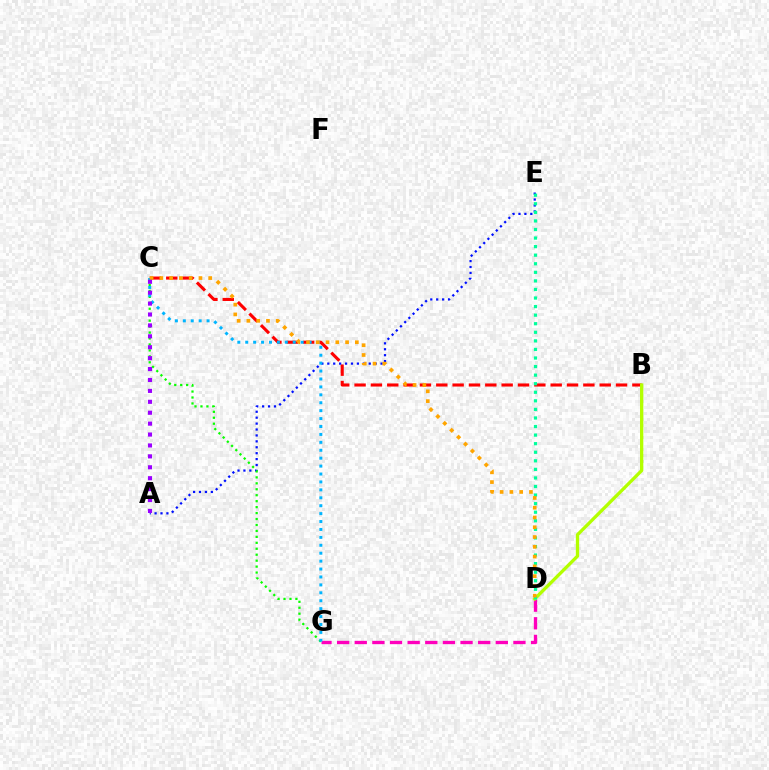{('D', 'G'): [{'color': '#ff00bd', 'line_style': 'dashed', 'thickness': 2.4}], ('B', 'C'): [{'color': '#ff0000', 'line_style': 'dashed', 'thickness': 2.22}], ('A', 'E'): [{'color': '#0010ff', 'line_style': 'dotted', 'thickness': 1.61}], ('B', 'D'): [{'color': '#b3ff00', 'line_style': 'solid', 'thickness': 2.38}], ('D', 'E'): [{'color': '#00ff9d', 'line_style': 'dotted', 'thickness': 2.33}], ('C', 'G'): [{'color': '#08ff00', 'line_style': 'dotted', 'thickness': 1.62}, {'color': '#00b5ff', 'line_style': 'dotted', 'thickness': 2.15}], ('C', 'D'): [{'color': '#ffa500', 'line_style': 'dotted', 'thickness': 2.66}], ('A', 'C'): [{'color': '#9b00ff', 'line_style': 'dotted', 'thickness': 2.97}]}